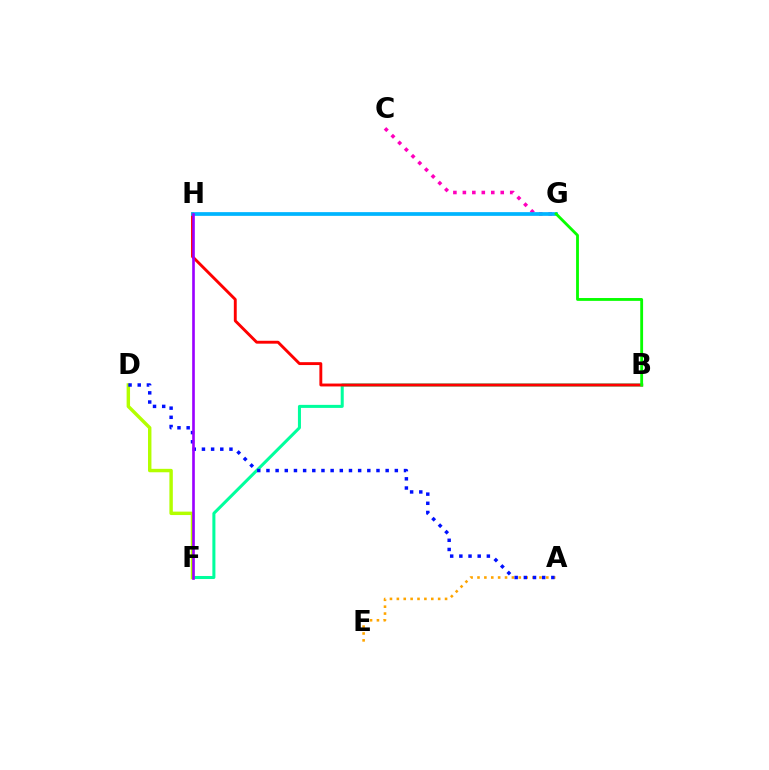{('A', 'E'): [{'color': '#ffa500', 'line_style': 'dotted', 'thickness': 1.87}], ('C', 'G'): [{'color': '#ff00bd', 'line_style': 'dotted', 'thickness': 2.57}], ('B', 'F'): [{'color': '#00ff9d', 'line_style': 'solid', 'thickness': 2.18}], ('D', 'F'): [{'color': '#b3ff00', 'line_style': 'solid', 'thickness': 2.47}], ('A', 'D'): [{'color': '#0010ff', 'line_style': 'dotted', 'thickness': 2.49}], ('B', 'H'): [{'color': '#ff0000', 'line_style': 'solid', 'thickness': 2.08}], ('G', 'H'): [{'color': '#00b5ff', 'line_style': 'solid', 'thickness': 2.69}], ('F', 'H'): [{'color': '#9b00ff', 'line_style': 'solid', 'thickness': 1.9}], ('B', 'G'): [{'color': '#08ff00', 'line_style': 'solid', 'thickness': 2.04}]}